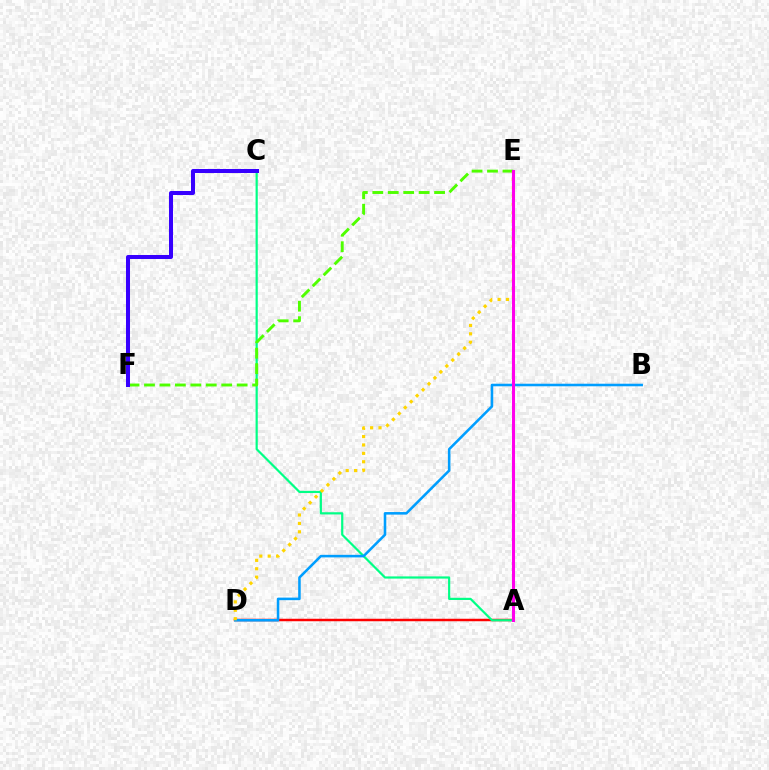{('A', 'D'): [{'color': '#ff0000', 'line_style': 'solid', 'thickness': 1.78}], ('A', 'C'): [{'color': '#00ff86', 'line_style': 'solid', 'thickness': 1.58}], ('B', 'D'): [{'color': '#009eff', 'line_style': 'solid', 'thickness': 1.84}], ('E', 'F'): [{'color': '#4fff00', 'line_style': 'dashed', 'thickness': 2.1}], ('D', 'E'): [{'color': '#ffd500', 'line_style': 'dotted', 'thickness': 2.28}], ('C', 'F'): [{'color': '#3700ff', 'line_style': 'solid', 'thickness': 2.89}], ('A', 'E'): [{'color': '#ff00ed', 'line_style': 'solid', 'thickness': 2.21}]}